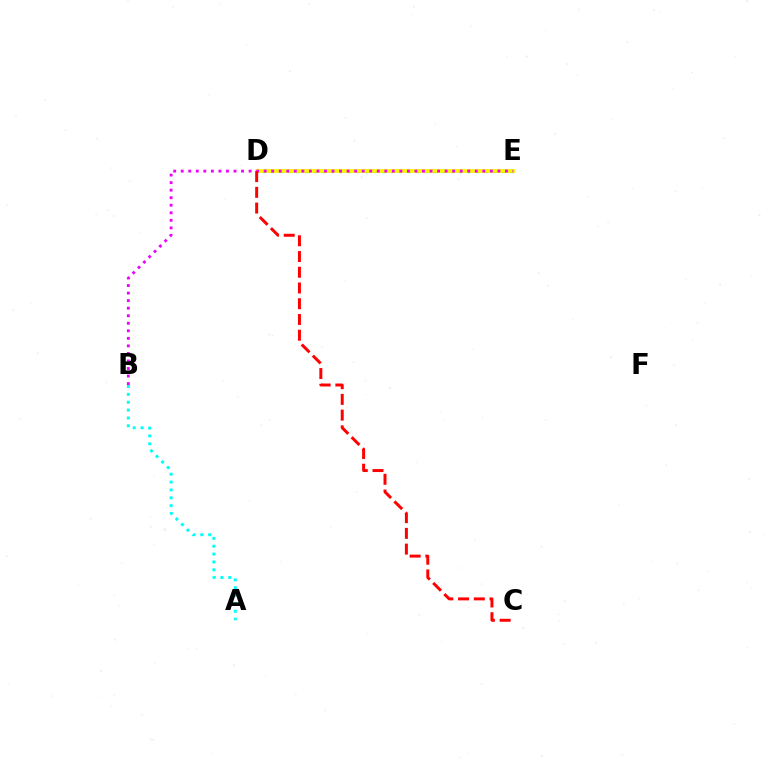{('D', 'E'): [{'color': '#08ff00', 'line_style': 'dotted', 'thickness': 2.32}, {'color': '#0010ff', 'line_style': 'dashed', 'thickness': 1.72}, {'color': '#fcf500', 'line_style': 'solid', 'thickness': 2.68}], ('A', 'B'): [{'color': '#00fff6', 'line_style': 'dotted', 'thickness': 2.14}], ('B', 'E'): [{'color': '#ee00ff', 'line_style': 'dotted', 'thickness': 2.05}], ('C', 'D'): [{'color': '#ff0000', 'line_style': 'dashed', 'thickness': 2.14}]}